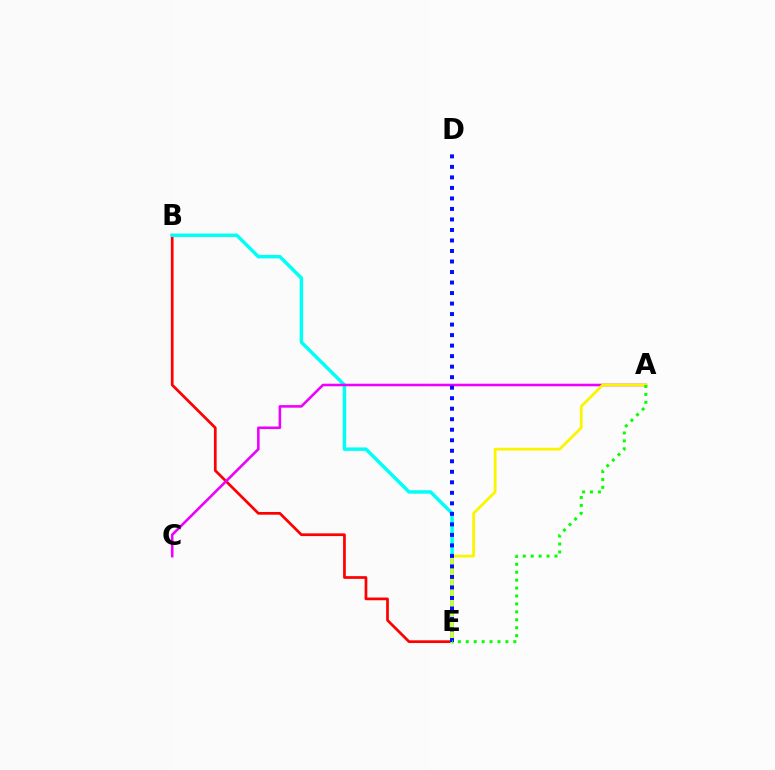{('B', 'E'): [{'color': '#ff0000', 'line_style': 'solid', 'thickness': 1.96}, {'color': '#00fff6', 'line_style': 'solid', 'thickness': 2.49}], ('A', 'C'): [{'color': '#ee00ff', 'line_style': 'solid', 'thickness': 1.86}], ('A', 'E'): [{'color': '#fcf500', 'line_style': 'solid', 'thickness': 2.01}, {'color': '#08ff00', 'line_style': 'dotted', 'thickness': 2.15}], ('D', 'E'): [{'color': '#0010ff', 'line_style': 'dotted', 'thickness': 2.86}]}